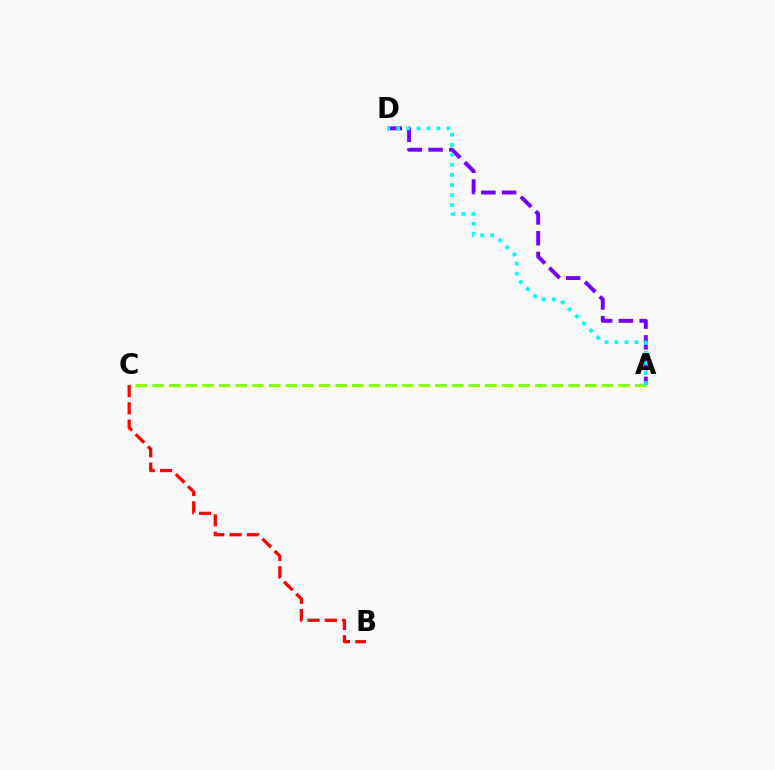{('A', 'D'): [{'color': '#7200ff', 'line_style': 'dashed', 'thickness': 2.82}, {'color': '#00fff6', 'line_style': 'dotted', 'thickness': 2.73}], ('A', 'C'): [{'color': '#84ff00', 'line_style': 'dashed', 'thickness': 2.26}], ('B', 'C'): [{'color': '#ff0000', 'line_style': 'dashed', 'thickness': 2.35}]}